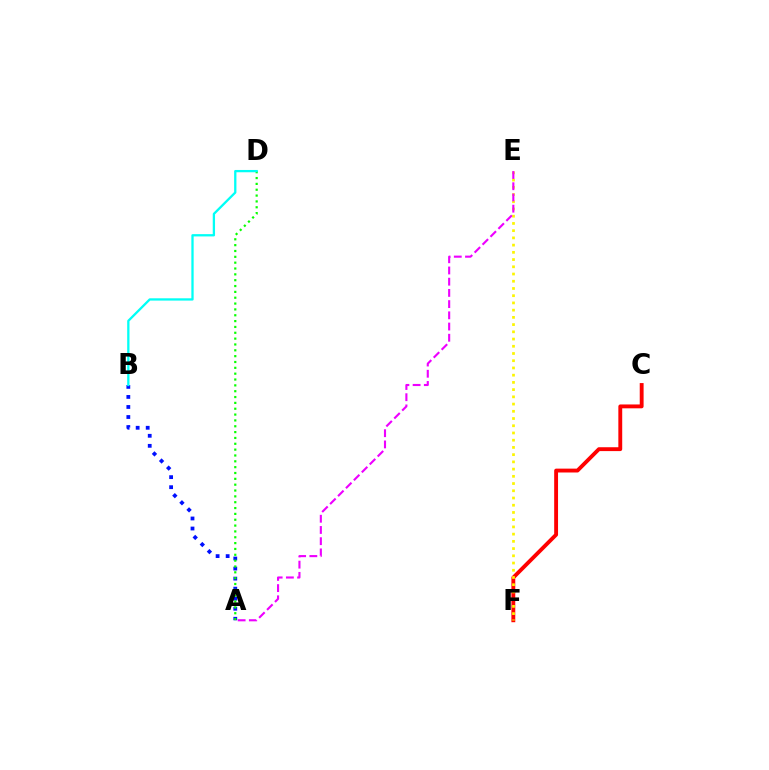{('C', 'F'): [{'color': '#ff0000', 'line_style': 'solid', 'thickness': 2.78}], ('A', 'B'): [{'color': '#0010ff', 'line_style': 'dotted', 'thickness': 2.73}], ('A', 'D'): [{'color': '#08ff00', 'line_style': 'dotted', 'thickness': 1.59}], ('E', 'F'): [{'color': '#fcf500', 'line_style': 'dotted', 'thickness': 1.96}], ('A', 'E'): [{'color': '#ee00ff', 'line_style': 'dashed', 'thickness': 1.52}], ('B', 'D'): [{'color': '#00fff6', 'line_style': 'solid', 'thickness': 1.65}]}